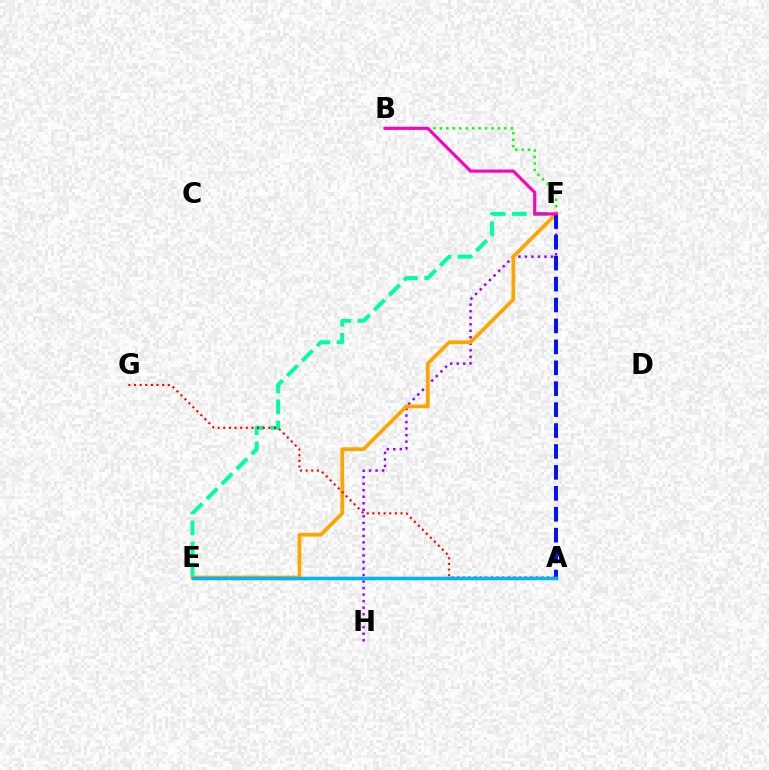{('A', 'E'): [{'color': '#b3ff00', 'line_style': 'solid', 'thickness': 2.44}, {'color': '#00b5ff', 'line_style': 'solid', 'thickness': 2.5}], ('F', 'H'): [{'color': '#9b00ff', 'line_style': 'dotted', 'thickness': 1.77}], ('B', 'F'): [{'color': '#08ff00', 'line_style': 'dotted', 'thickness': 1.75}, {'color': '#ff00bd', 'line_style': 'solid', 'thickness': 2.26}], ('E', 'F'): [{'color': '#00ff9d', 'line_style': 'dashed', 'thickness': 2.87}, {'color': '#ffa500', 'line_style': 'solid', 'thickness': 2.69}], ('A', 'G'): [{'color': '#ff0000', 'line_style': 'dotted', 'thickness': 1.53}], ('A', 'F'): [{'color': '#0010ff', 'line_style': 'dashed', 'thickness': 2.84}]}